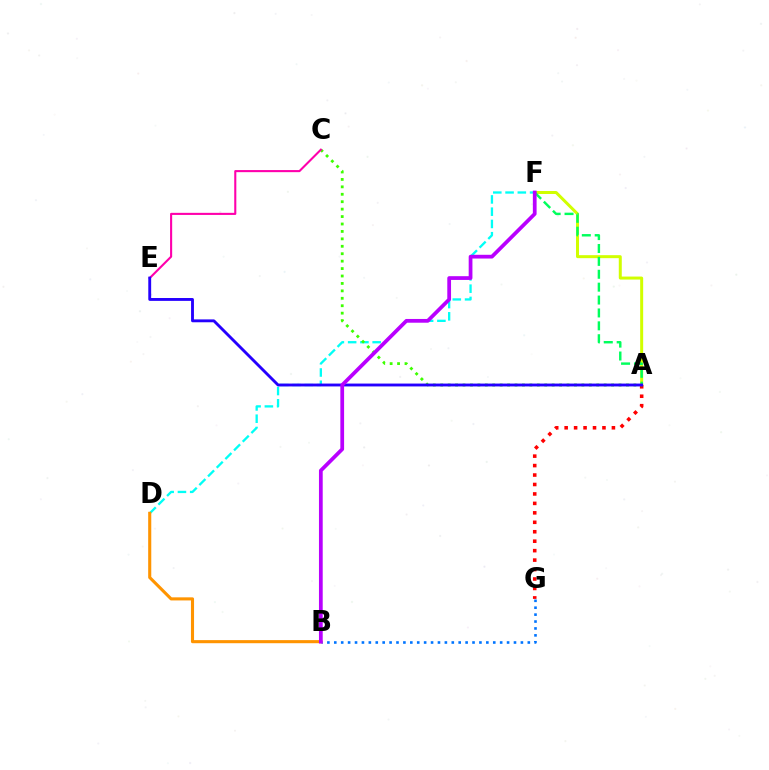{('A', 'F'): [{'color': '#d1ff00', 'line_style': 'solid', 'thickness': 2.16}, {'color': '#00ff5c', 'line_style': 'dashed', 'thickness': 1.75}], ('B', 'G'): [{'color': '#0074ff', 'line_style': 'dotted', 'thickness': 1.88}], ('D', 'F'): [{'color': '#00fff6', 'line_style': 'dashed', 'thickness': 1.67}], ('A', 'G'): [{'color': '#ff0000', 'line_style': 'dotted', 'thickness': 2.57}], ('A', 'C'): [{'color': '#3dff00', 'line_style': 'dotted', 'thickness': 2.02}], ('C', 'E'): [{'color': '#ff00ac', 'line_style': 'solid', 'thickness': 1.51}], ('A', 'E'): [{'color': '#2500ff', 'line_style': 'solid', 'thickness': 2.07}], ('B', 'D'): [{'color': '#ff9400', 'line_style': 'solid', 'thickness': 2.23}], ('B', 'F'): [{'color': '#b900ff', 'line_style': 'solid', 'thickness': 2.7}]}